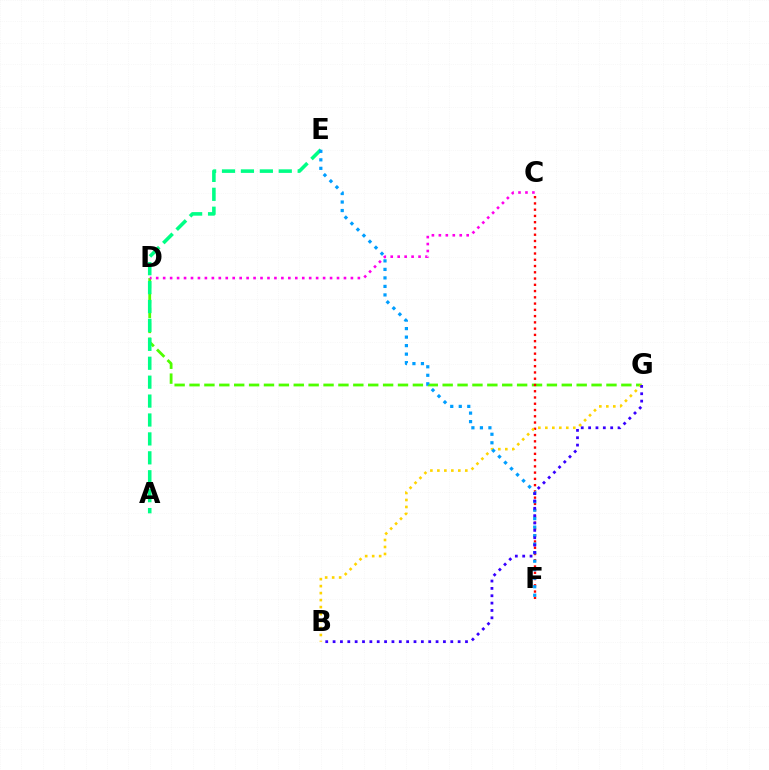{('D', 'G'): [{'color': '#4fff00', 'line_style': 'dashed', 'thickness': 2.02}], ('C', 'F'): [{'color': '#ff0000', 'line_style': 'dotted', 'thickness': 1.7}], ('C', 'D'): [{'color': '#ff00ed', 'line_style': 'dotted', 'thickness': 1.89}], ('A', 'E'): [{'color': '#00ff86', 'line_style': 'dashed', 'thickness': 2.57}], ('B', 'G'): [{'color': '#ffd500', 'line_style': 'dotted', 'thickness': 1.9}, {'color': '#3700ff', 'line_style': 'dotted', 'thickness': 2.0}], ('E', 'F'): [{'color': '#009eff', 'line_style': 'dotted', 'thickness': 2.31}]}